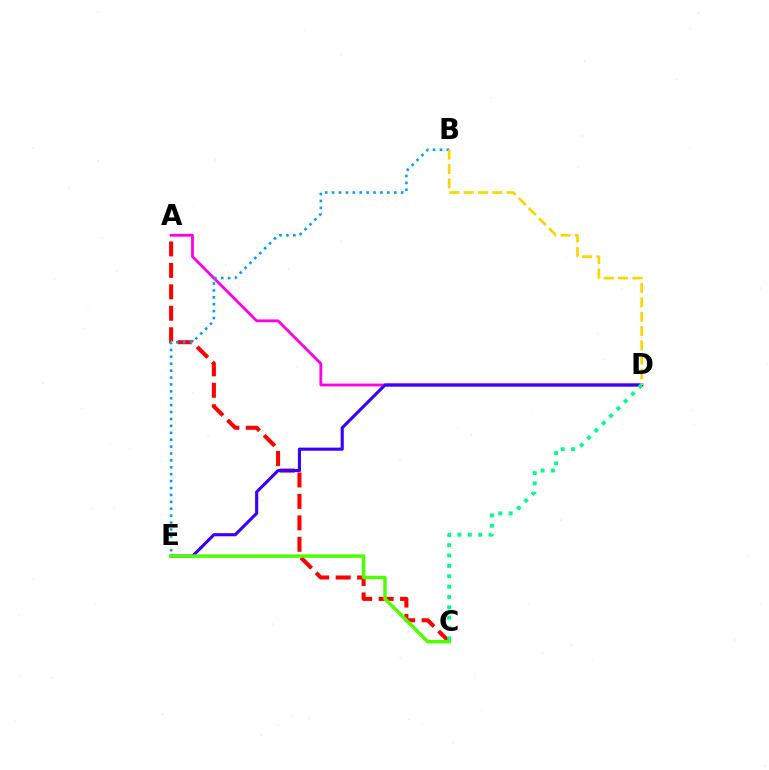{('A', 'D'): [{'color': '#ff00ed', 'line_style': 'solid', 'thickness': 2.03}], ('A', 'C'): [{'color': '#ff0000', 'line_style': 'dashed', 'thickness': 2.91}], ('B', 'E'): [{'color': '#009eff', 'line_style': 'dotted', 'thickness': 1.88}], ('D', 'E'): [{'color': '#3700ff', 'line_style': 'solid', 'thickness': 2.24}], ('B', 'D'): [{'color': '#ffd500', 'line_style': 'dashed', 'thickness': 1.95}], ('C', 'E'): [{'color': '#4fff00', 'line_style': 'solid', 'thickness': 2.5}], ('C', 'D'): [{'color': '#00ff86', 'line_style': 'dotted', 'thickness': 2.82}]}